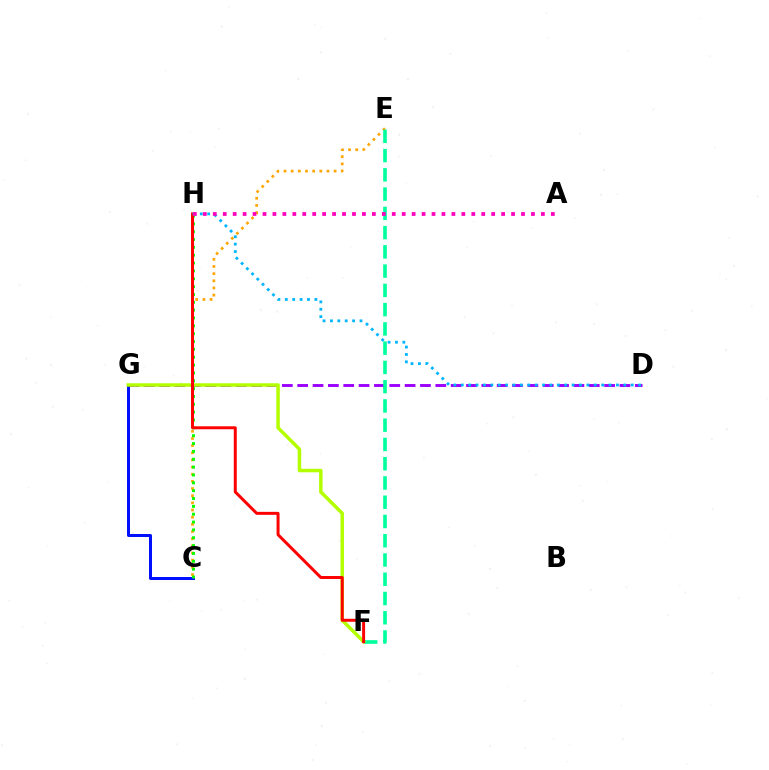{('D', 'G'): [{'color': '#9b00ff', 'line_style': 'dashed', 'thickness': 2.08}], ('C', 'E'): [{'color': '#ffa500', 'line_style': 'dotted', 'thickness': 1.95}], ('C', 'G'): [{'color': '#0010ff', 'line_style': 'solid', 'thickness': 2.16}], ('E', 'F'): [{'color': '#00ff9d', 'line_style': 'dashed', 'thickness': 2.62}], ('F', 'G'): [{'color': '#b3ff00', 'line_style': 'solid', 'thickness': 2.52}], ('C', 'H'): [{'color': '#08ff00', 'line_style': 'dotted', 'thickness': 2.13}], ('F', 'H'): [{'color': '#ff0000', 'line_style': 'solid', 'thickness': 2.14}], ('D', 'H'): [{'color': '#00b5ff', 'line_style': 'dotted', 'thickness': 2.01}], ('A', 'H'): [{'color': '#ff00bd', 'line_style': 'dotted', 'thickness': 2.7}]}